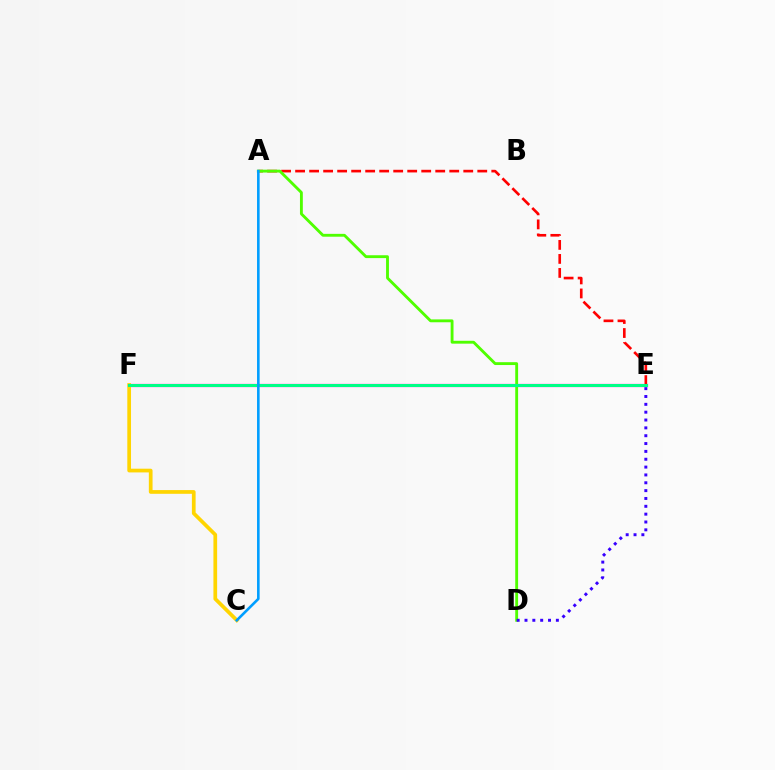{('E', 'F'): [{'color': '#ff00ed', 'line_style': 'solid', 'thickness': 2.33}, {'color': '#00ff86', 'line_style': 'solid', 'thickness': 2.16}], ('C', 'F'): [{'color': '#ffd500', 'line_style': 'solid', 'thickness': 2.68}], ('A', 'E'): [{'color': '#ff0000', 'line_style': 'dashed', 'thickness': 1.9}], ('A', 'D'): [{'color': '#4fff00', 'line_style': 'solid', 'thickness': 2.06}], ('A', 'C'): [{'color': '#009eff', 'line_style': 'solid', 'thickness': 1.88}], ('D', 'E'): [{'color': '#3700ff', 'line_style': 'dotted', 'thickness': 2.13}]}